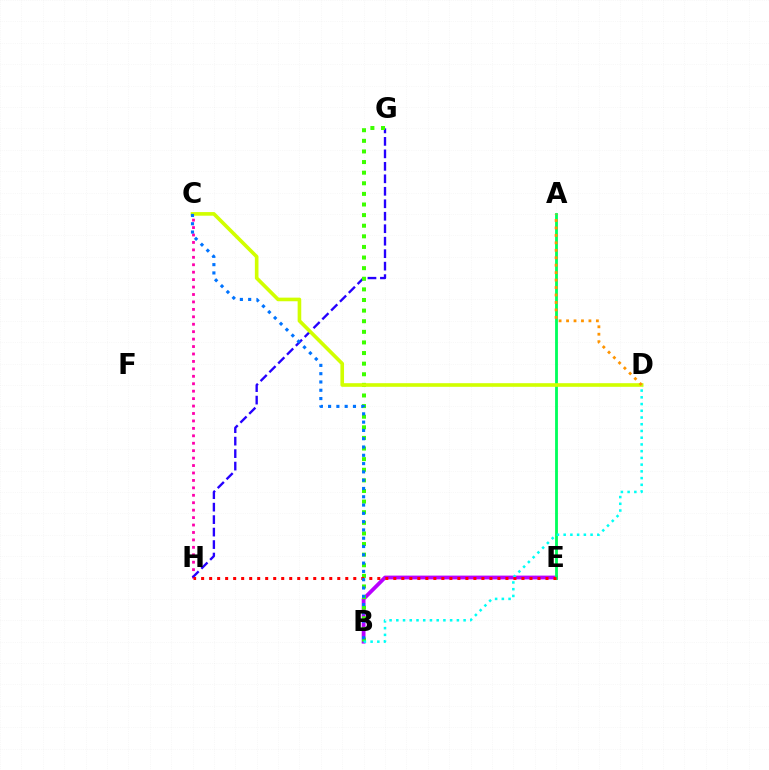{('C', 'H'): [{'color': '#ff00ac', 'line_style': 'dotted', 'thickness': 2.02}], ('B', 'E'): [{'color': '#b900ff', 'line_style': 'solid', 'thickness': 2.73}], ('A', 'E'): [{'color': '#00ff5c', 'line_style': 'solid', 'thickness': 2.04}], ('G', 'H'): [{'color': '#2500ff', 'line_style': 'dashed', 'thickness': 1.69}], ('B', 'G'): [{'color': '#3dff00', 'line_style': 'dotted', 'thickness': 2.88}], ('C', 'D'): [{'color': '#d1ff00', 'line_style': 'solid', 'thickness': 2.61}], ('B', 'D'): [{'color': '#00fff6', 'line_style': 'dotted', 'thickness': 1.83}], ('A', 'D'): [{'color': '#ff9400', 'line_style': 'dotted', 'thickness': 2.03}], ('E', 'H'): [{'color': '#ff0000', 'line_style': 'dotted', 'thickness': 2.18}], ('B', 'C'): [{'color': '#0074ff', 'line_style': 'dotted', 'thickness': 2.25}]}